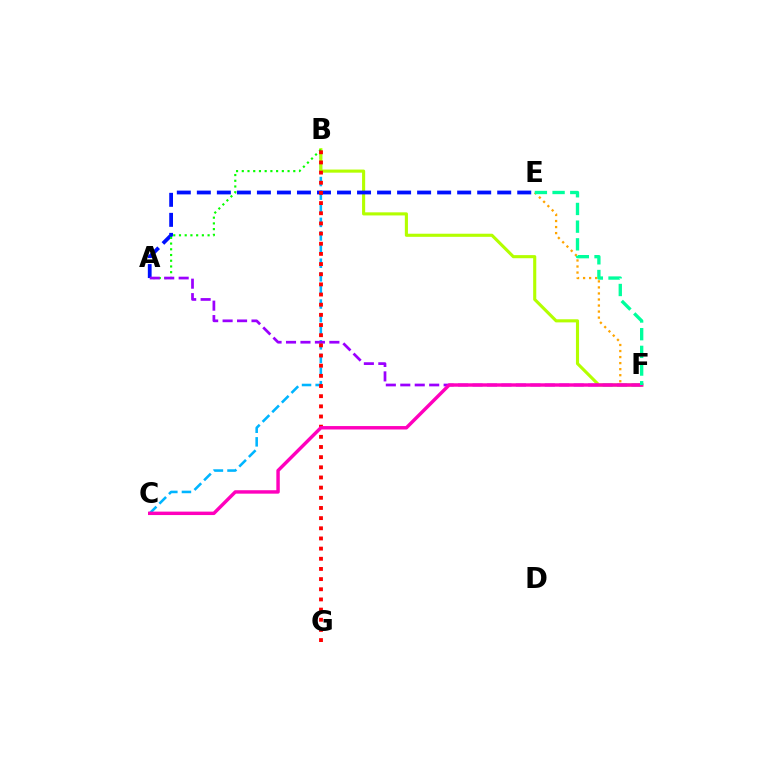{('B', 'C'): [{'color': '#00b5ff', 'line_style': 'dashed', 'thickness': 1.85}], ('E', 'F'): [{'color': '#ffa500', 'line_style': 'dotted', 'thickness': 1.64}, {'color': '#00ff9d', 'line_style': 'dashed', 'thickness': 2.4}], ('B', 'F'): [{'color': '#b3ff00', 'line_style': 'solid', 'thickness': 2.24}], ('A', 'E'): [{'color': '#0010ff', 'line_style': 'dashed', 'thickness': 2.72}], ('A', 'B'): [{'color': '#08ff00', 'line_style': 'dotted', 'thickness': 1.55}], ('A', 'F'): [{'color': '#9b00ff', 'line_style': 'dashed', 'thickness': 1.96}], ('B', 'G'): [{'color': '#ff0000', 'line_style': 'dotted', 'thickness': 2.76}], ('C', 'F'): [{'color': '#ff00bd', 'line_style': 'solid', 'thickness': 2.47}]}